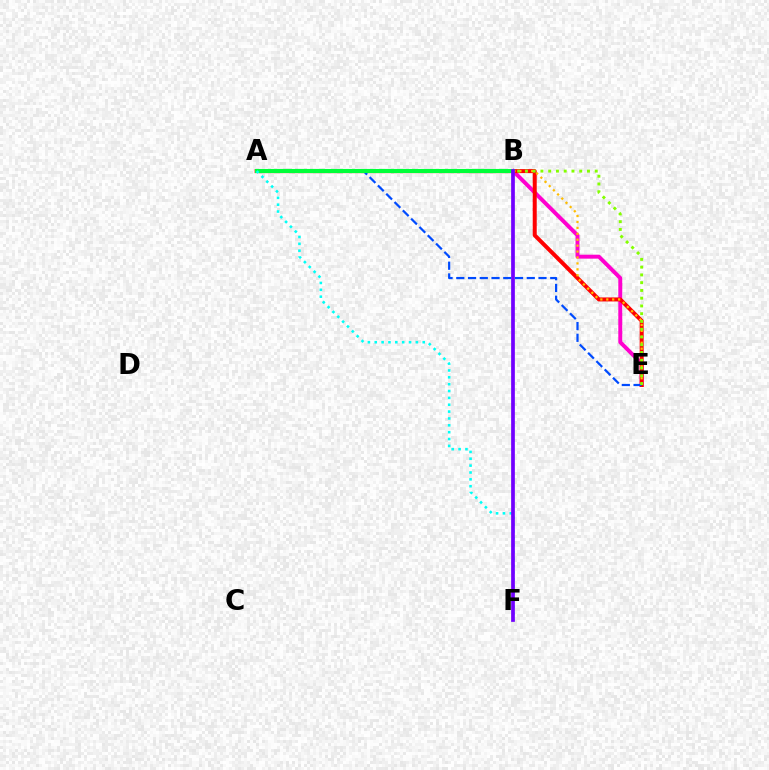{('B', 'E'): [{'color': '#ff00cf', 'line_style': 'solid', 'thickness': 2.84}, {'color': '#ffbd00', 'line_style': 'dotted', 'thickness': 1.61}, {'color': '#84ff00', 'line_style': 'dotted', 'thickness': 2.11}], ('A', 'E'): [{'color': '#ff0000', 'line_style': 'solid', 'thickness': 2.88}, {'color': '#004bff', 'line_style': 'dashed', 'thickness': 1.6}], ('A', 'B'): [{'color': '#00ff39', 'line_style': 'solid', 'thickness': 2.96}], ('A', 'F'): [{'color': '#00fff6', 'line_style': 'dotted', 'thickness': 1.86}], ('B', 'F'): [{'color': '#7200ff', 'line_style': 'solid', 'thickness': 2.67}]}